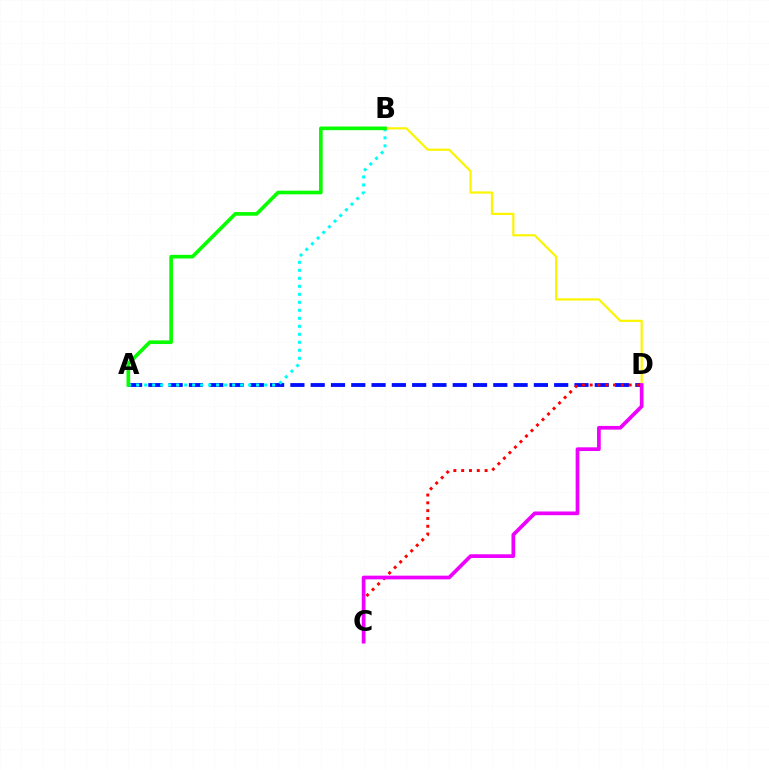{('A', 'D'): [{'color': '#0010ff', 'line_style': 'dashed', 'thickness': 2.76}], ('C', 'D'): [{'color': '#ff0000', 'line_style': 'dotted', 'thickness': 2.12}, {'color': '#ee00ff', 'line_style': 'solid', 'thickness': 2.67}], ('A', 'B'): [{'color': '#00fff6', 'line_style': 'dotted', 'thickness': 2.17}, {'color': '#08ff00', 'line_style': 'solid', 'thickness': 2.63}], ('B', 'D'): [{'color': '#fcf500', 'line_style': 'solid', 'thickness': 1.59}]}